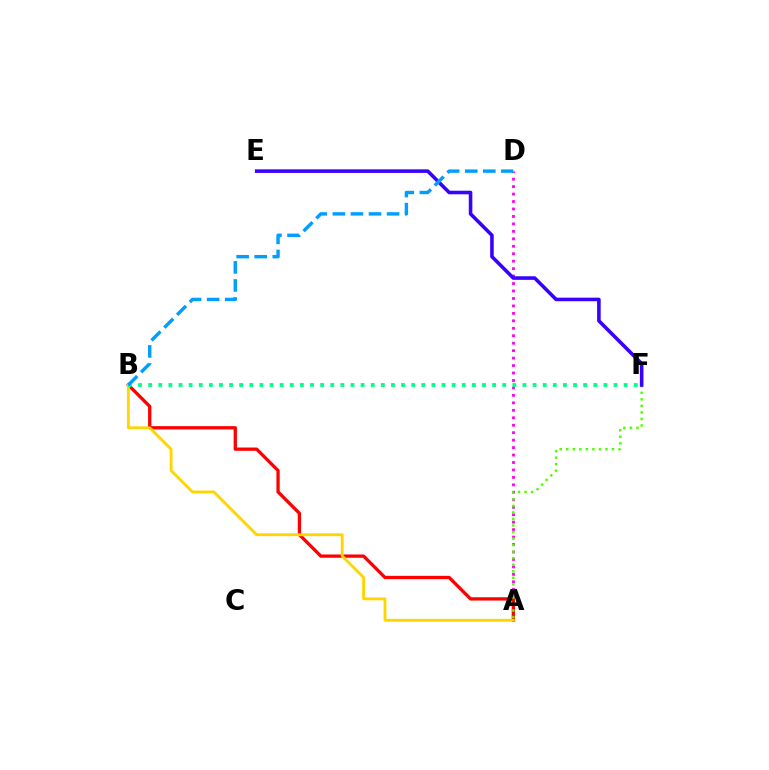{('A', 'D'): [{'color': '#ff00ed', 'line_style': 'dotted', 'thickness': 2.03}], ('A', 'B'): [{'color': '#ff0000', 'line_style': 'solid', 'thickness': 2.37}, {'color': '#ffd500', 'line_style': 'solid', 'thickness': 2.05}], ('B', 'F'): [{'color': '#00ff86', 'line_style': 'dotted', 'thickness': 2.75}], ('A', 'F'): [{'color': '#4fff00', 'line_style': 'dotted', 'thickness': 1.78}], ('E', 'F'): [{'color': '#3700ff', 'line_style': 'solid', 'thickness': 2.57}], ('B', 'D'): [{'color': '#009eff', 'line_style': 'dashed', 'thickness': 2.45}]}